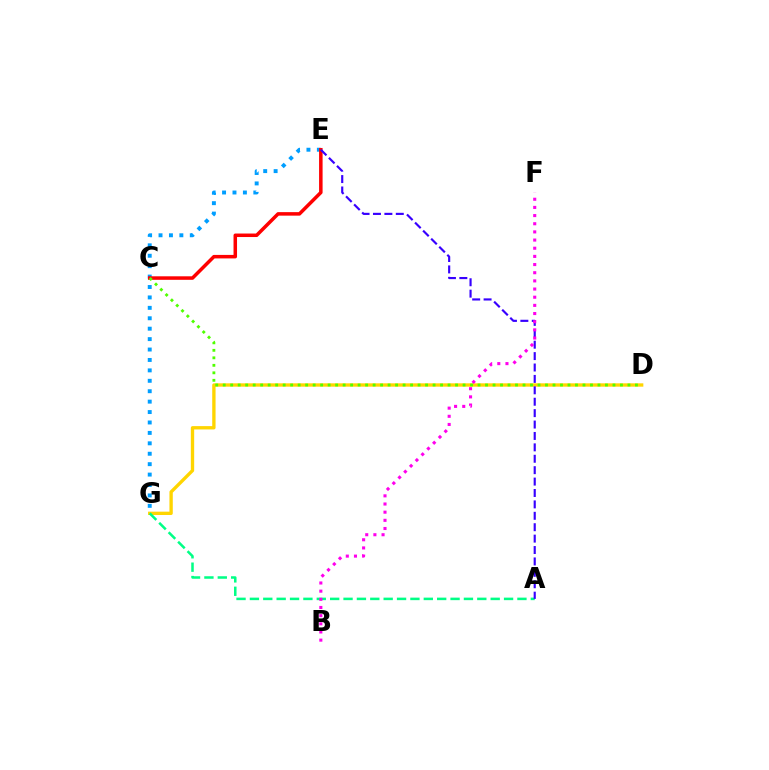{('E', 'G'): [{'color': '#009eff', 'line_style': 'dotted', 'thickness': 2.83}], ('D', 'G'): [{'color': '#ffd500', 'line_style': 'solid', 'thickness': 2.4}], ('A', 'G'): [{'color': '#00ff86', 'line_style': 'dashed', 'thickness': 1.82}], ('C', 'E'): [{'color': '#ff0000', 'line_style': 'solid', 'thickness': 2.53}], ('A', 'E'): [{'color': '#3700ff', 'line_style': 'dashed', 'thickness': 1.55}], ('B', 'F'): [{'color': '#ff00ed', 'line_style': 'dotted', 'thickness': 2.22}], ('C', 'D'): [{'color': '#4fff00', 'line_style': 'dotted', 'thickness': 2.04}]}